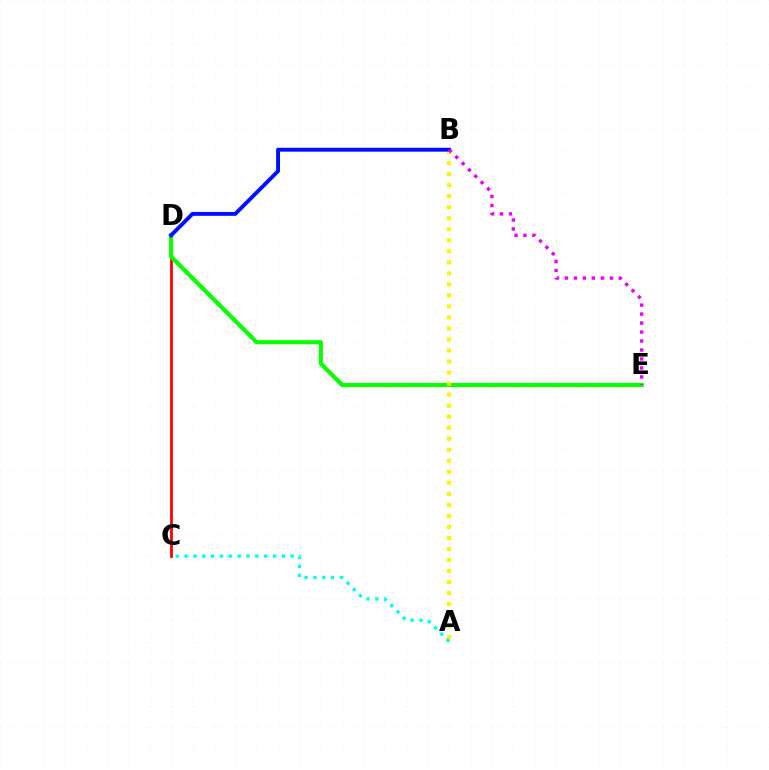{('C', 'D'): [{'color': '#ff0000', 'line_style': 'solid', 'thickness': 2.0}], ('D', 'E'): [{'color': '#08ff00', 'line_style': 'solid', 'thickness': 2.96}], ('A', 'B'): [{'color': '#fcf500', 'line_style': 'dotted', 'thickness': 3.0}], ('A', 'C'): [{'color': '#00fff6', 'line_style': 'dotted', 'thickness': 2.4}], ('B', 'D'): [{'color': '#0010ff', 'line_style': 'solid', 'thickness': 2.8}], ('B', 'E'): [{'color': '#ee00ff', 'line_style': 'dotted', 'thickness': 2.44}]}